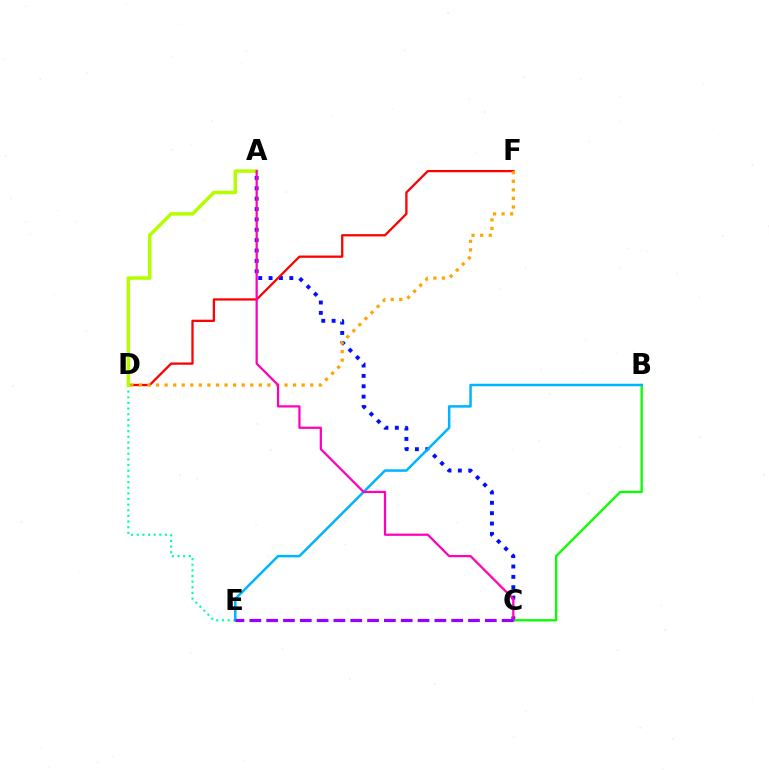{('A', 'C'): [{'color': '#0010ff', 'line_style': 'dotted', 'thickness': 2.82}, {'color': '#ff00bd', 'line_style': 'solid', 'thickness': 1.61}], ('B', 'C'): [{'color': '#08ff00', 'line_style': 'solid', 'thickness': 1.68}], ('D', 'F'): [{'color': '#ff0000', 'line_style': 'solid', 'thickness': 1.64}, {'color': '#ffa500', 'line_style': 'dotted', 'thickness': 2.33}], ('D', 'E'): [{'color': '#00ff9d', 'line_style': 'dotted', 'thickness': 1.53}], ('A', 'D'): [{'color': '#b3ff00', 'line_style': 'solid', 'thickness': 2.51}], ('B', 'E'): [{'color': '#00b5ff', 'line_style': 'solid', 'thickness': 1.8}], ('C', 'E'): [{'color': '#9b00ff', 'line_style': 'dashed', 'thickness': 2.29}]}